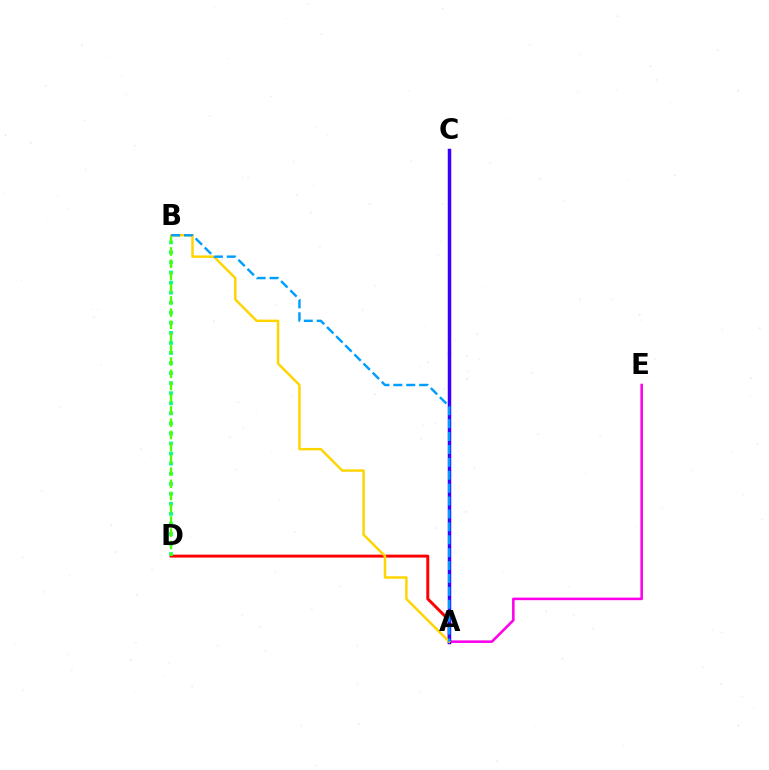{('A', 'E'): [{'color': '#ff00ed', 'line_style': 'solid', 'thickness': 1.85}], ('A', 'D'): [{'color': '#ff0000', 'line_style': 'solid', 'thickness': 2.13}], ('A', 'C'): [{'color': '#3700ff', 'line_style': 'solid', 'thickness': 2.5}], ('B', 'D'): [{'color': '#00ff86', 'line_style': 'dotted', 'thickness': 2.73}, {'color': '#4fff00', 'line_style': 'dashed', 'thickness': 1.66}], ('A', 'B'): [{'color': '#ffd500', 'line_style': 'solid', 'thickness': 1.78}, {'color': '#009eff', 'line_style': 'dashed', 'thickness': 1.75}]}